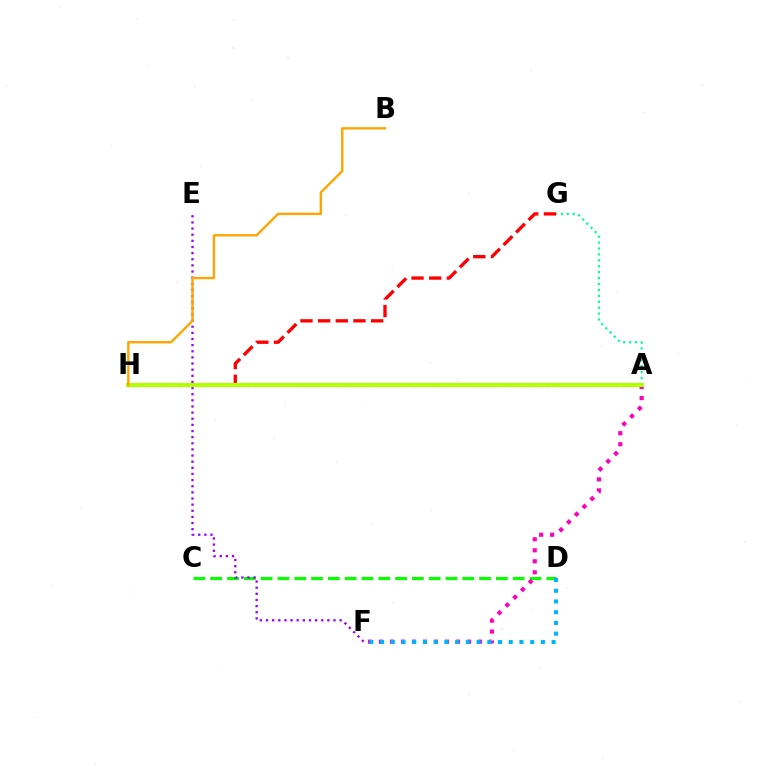{('A', 'G'): [{'color': '#00ff9d', 'line_style': 'dotted', 'thickness': 1.61}], ('C', 'D'): [{'color': '#08ff00', 'line_style': 'dashed', 'thickness': 2.28}], ('A', 'F'): [{'color': '#ff00bd', 'line_style': 'dotted', 'thickness': 2.99}], ('A', 'H'): [{'color': '#0010ff', 'line_style': 'dotted', 'thickness': 2.27}, {'color': '#b3ff00', 'line_style': 'solid', 'thickness': 2.95}], ('E', 'F'): [{'color': '#9b00ff', 'line_style': 'dotted', 'thickness': 1.67}], ('G', 'H'): [{'color': '#ff0000', 'line_style': 'dashed', 'thickness': 2.4}], ('D', 'F'): [{'color': '#00b5ff', 'line_style': 'dotted', 'thickness': 2.91}], ('B', 'H'): [{'color': '#ffa500', 'line_style': 'solid', 'thickness': 1.72}]}